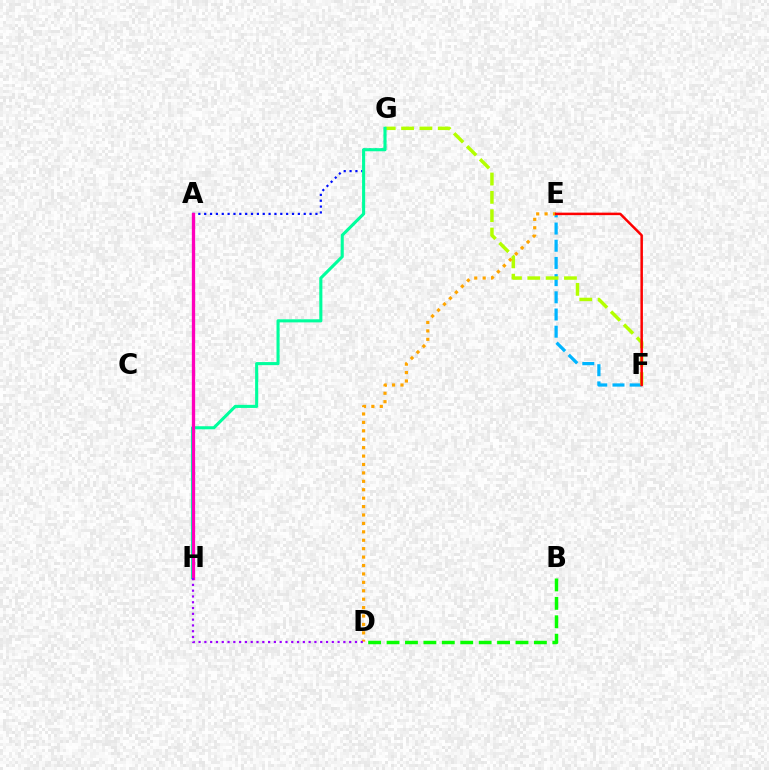{('E', 'F'): [{'color': '#00b5ff', 'line_style': 'dashed', 'thickness': 2.34}, {'color': '#ff0000', 'line_style': 'solid', 'thickness': 1.8}], ('A', 'G'): [{'color': '#0010ff', 'line_style': 'dotted', 'thickness': 1.59}], ('F', 'G'): [{'color': '#b3ff00', 'line_style': 'dashed', 'thickness': 2.49}], ('G', 'H'): [{'color': '#00ff9d', 'line_style': 'solid', 'thickness': 2.23}], ('A', 'H'): [{'color': '#ff00bd', 'line_style': 'solid', 'thickness': 2.38}], ('B', 'D'): [{'color': '#08ff00', 'line_style': 'dashed', 'thickness': 2.5}], ('D', 'E'): [{'color': '#ffa500', 'line_style': 'dotted', 'thickness': 2.29}], ('D', 'H'): [{'color': '#9b00ff', 'line_style': 'dotted', 'thickness': 1.57}]}